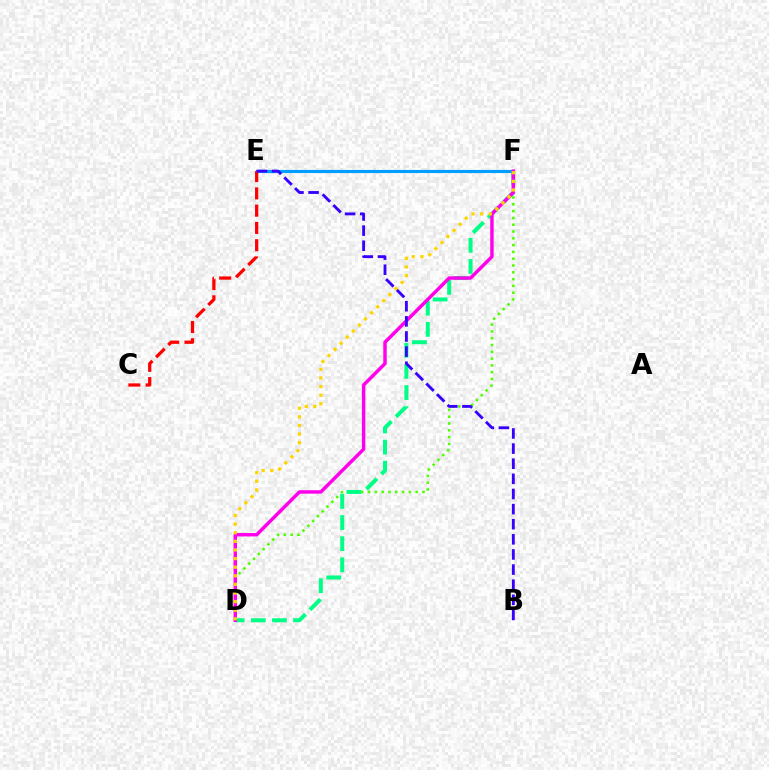{('D', 'F'): [{'color': '#4fff00', 'line_style': 'dotted', 'thickness': 1.85}, {'color': '#00ff86', 'line_style': 'dashed', 'thickness': 2.87}, {'color': '#ff00ed', 'line_style': 'solid', 'thickness': 2.47}, {'color': '#ffd500', 'line_style': 'dotted', 'thickness': 2.34}], ('E', 'F'): [{'color': '#009eff', 'line_style': 'solid', 'thickness': 2.26}], ('C', 'E'): [{'color': '#ff0000', 'line_style': 'dashed', 'thickness': 2.35}], ('B', 'E'): [{'color': '#3700ff', 'line_style': 'dashed', 'thickness': 2.05}]}